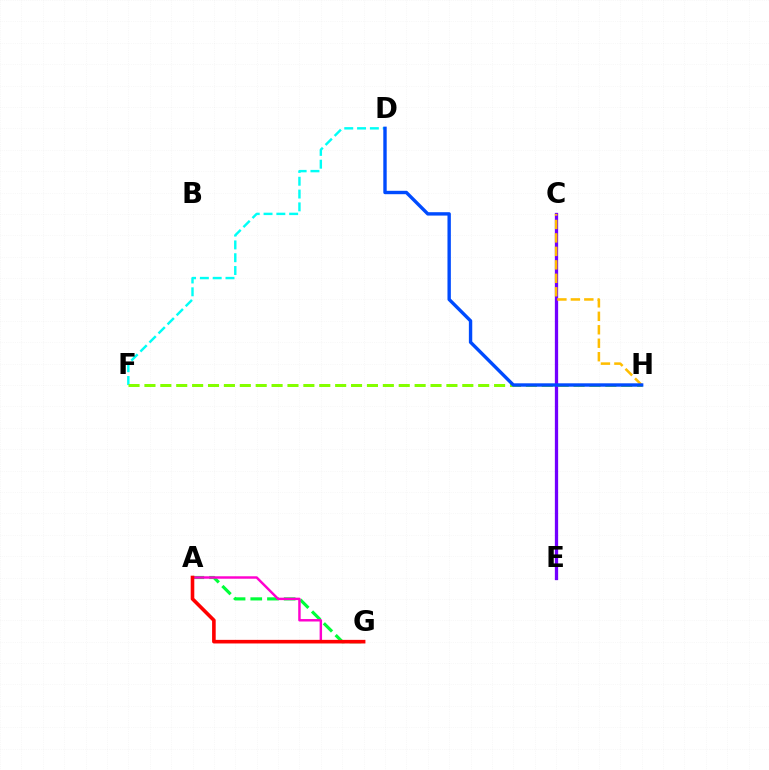{('D', 'F'): [{'color': '#00fff6', 'line_style': 'dashed', 'thickness': 1.74}], ('C', 'E'): [{'color': '#7200ff', 'line_style': 'solid', 'thickness': 2.36}], ('A', 'G'): [{'color': '#00ff39', 'line_style': 'dashed', 'thickness': 2.27}, {'color': '#ff00cf', 'line_style': 'solid', 'thickness': 1.76}, {'color': '#ff0000', 'line_style': 'solid', 'thickness': 2.59}], ('C', 'H'): [{'color': '#ffbd00', 'line_style': 'dashed', 'thickness': 1.83}], ('F', 'H'): [{'color': '#84ff00', 'line_style': 'dashed', 'thickness': 2.16}], ('D', 'H'): [{'color': '#004bff', 'line_style': 'solid', 'thickness': 2.44}]}